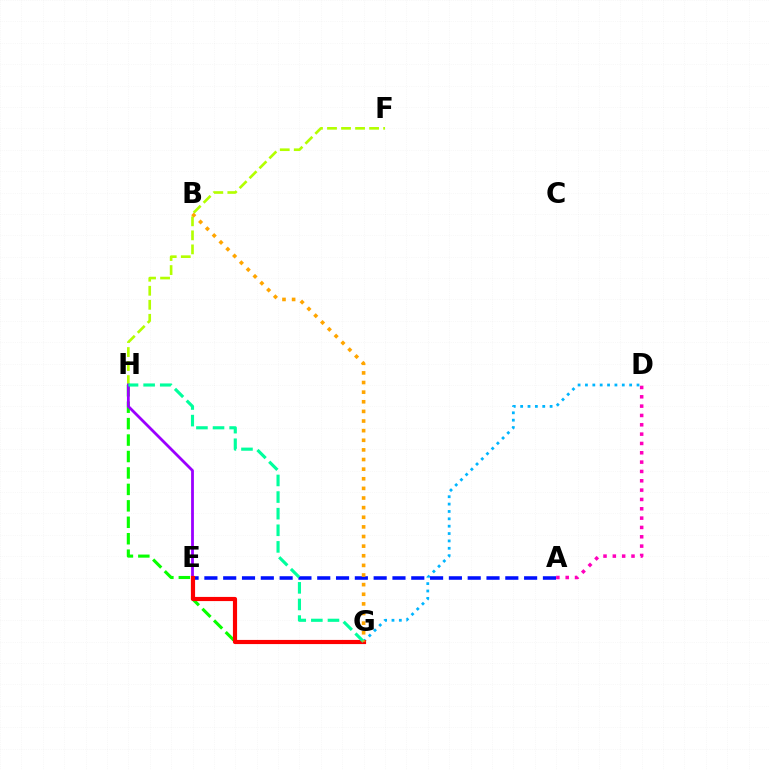{('F', 'H'): [{'color': '#b3ff00', 'line_style': 'dashed', 'thickness': 1.91}], ('G', 'H'): [{'color': '#08ff00', 'line_style': 'dashed', 'thickness': 2.23}, {'color': '#00ff9d', 'line_style': 'dashed', 'thickness': 2.26}], ('D', 'G'): [{'color': '#00b5ff', 'line_style': 'dotted', 'thickness': 2.0}], ('E', 'H'): [{'color': '#9b00ff', 'line_style': 'solid', 'thickness': 2.01}], ('A', 'E'): [{'color': '#0010ff', 'line_style': 'dashed', 'thickness': 2.56}], ('E', 'G'): [{'color': '#ff0000', 'line_style': 'solid', 'thickness': 2.99}], ('B', 'G'): [{'color': '#ffa500', 'line_style': 'dotted', 'thickness': 2.61}], ('A', 'D'): [{'color': '#ff00bd', 'line_style': 'dotted', 'thickness': 2.54}]}